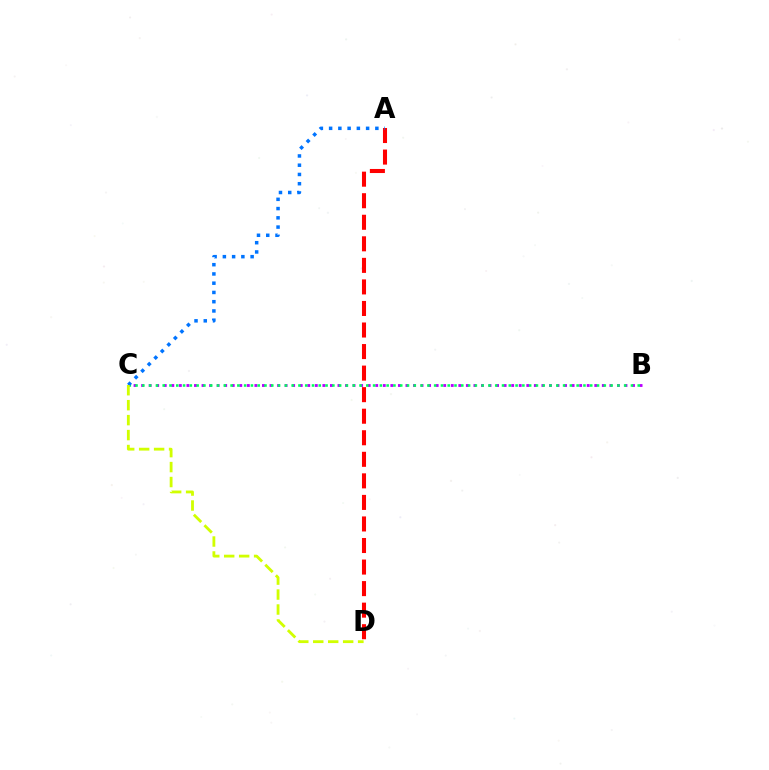{('B', 'C'): [{'color': '#b900ff', 'line_style': 'dotted', 'thickness': 2.05}, {'color': '#00ff5c', 'line_style': 'dotted', 'thickness': 1.84}], ('A', 'D'): [{'color': '#ff0000', 'line_style': 'dashed', 'thickness': 2.93}], ('A', 'C'): [{'color': '#0074ff', 'line_style': 'dotted', 'thickness': 2.51}], ('C', 'D'): [{'color': '#d1ff00', 'line_style': 'dashed', 'thickness': 2.03}]}